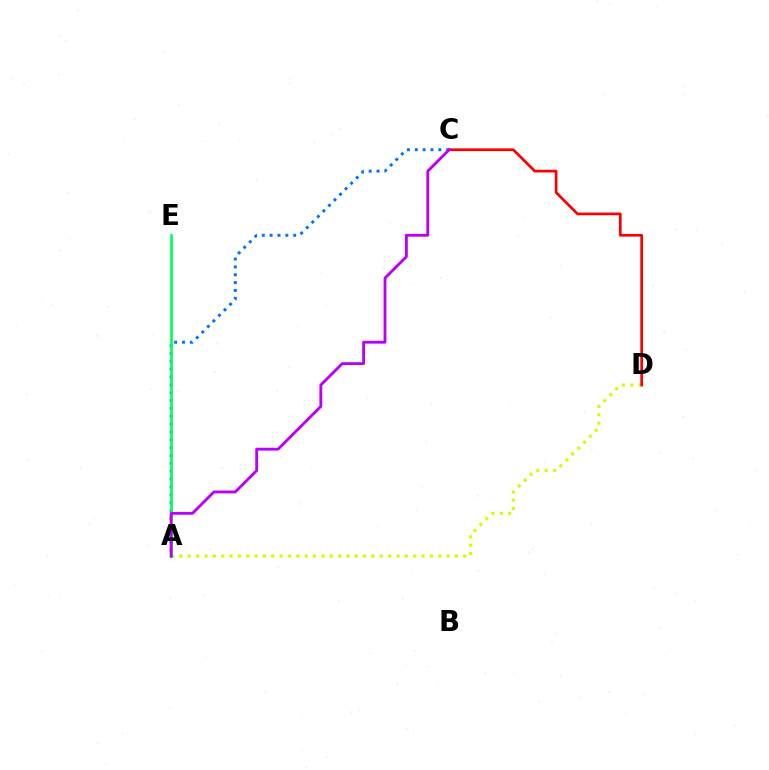{('A', 'D'): [{'color': '#d1ff00', 'line_style': 'dotted', 'thickness': 2.27}], ('C', 'D'): [{'color': '#ff0000', 'line_style': 'solid', 'thickness': 1.95}], ('A', 'C'): [{'color': '#0074ff', 'line_style': 'dotted', 'thickness': 2.13}, {'color': '#b900ff', 'line_style': 'solid', 'thickness': 2.05}], ('A', 'E'): [{'color': '#00ff5c', 'line_style': 'solid', 'thickness': 1.93}]}